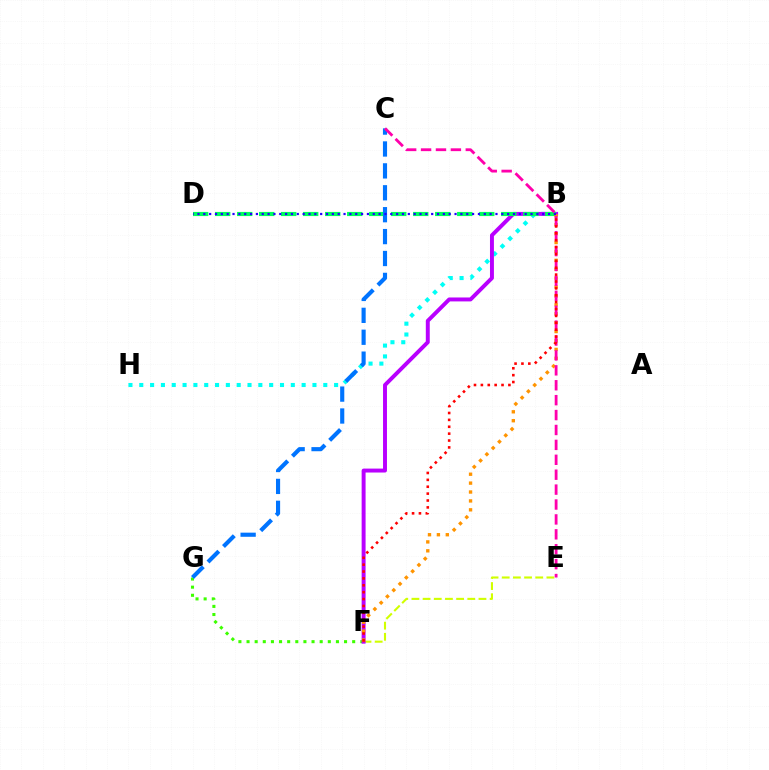{('F', 'G'): [{'color': '#3dff00', 'line_style': 'dotted', 'thickness': 2.21}], ('B', 'H'): [{'color': '#00fff6', 'line_style': 'dotted', 'thickness': 2.94}], ('E', 'F'): [{'color': '#d1ff00', 'line_style': 'dashed', 'thickness': 1.52}], ('B', 'F'): [{'color': '#b900ff', 'line_style': 'solid', 'thickness': 2.84}, {'color': '#ff9400', 'line_style': 'dotted', 'thickness': 2.42}, {'color': '#ff0000', 'line_style': 'dotted', 'thickness': 1.87}], ('B', 'D'): [{'color': '#00ff5c', 'line_style': 'dashed', 'thickness': 2.99}, {'color': '#2500ff', 'line_style': 'dotted', 'thickness': 1.59}], ('C', 'G'): [{'color': '#0074ff', 'line_style': 'dashed', 'thickness': 2.98}], ('C', 'E'): [{'color': '#ff00ac', 'line_style': 'dashed', 'thickness': 2.03}]}